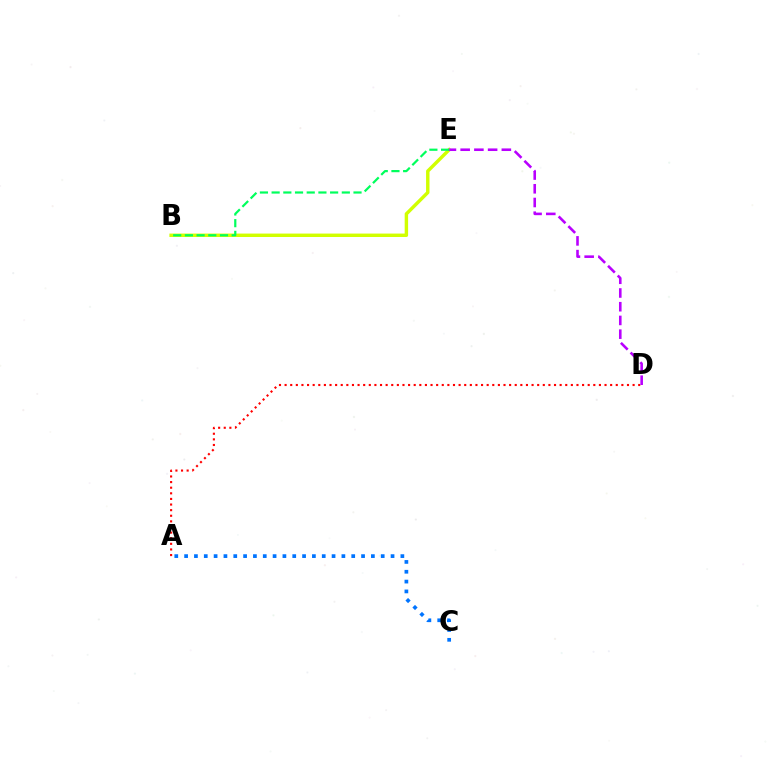{('B', 'E'): [{'color': '#d1ff00', 'line_style': 'solid', 'thickness': 2.47}, {'color': '#00ff5c', 'line_style': 'dashed', 'thickness': 1.59}], ('A', 'C'): [{'color': '#0074ff', 'line_style': 'dotted', 'thickness': 2.67}], ('A', 'D'): [{'color': '#ff0000', 'line_style': 'dotted', 'thickness': 1.52}], ('D', 'E'): [{'color': '#b900ff', 'line_style': 'dashed', 'thickness': 1.86}]}